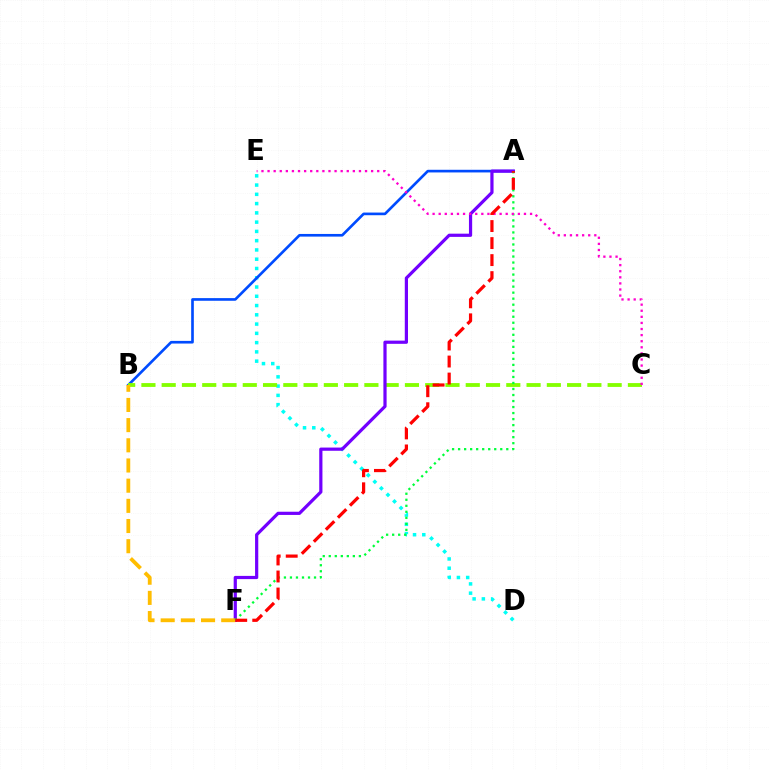{('D', 'E'): [{'color': '#00fff6', 'line_style': 'dotted', 'thickness': 2.52}], ('A', 'B'): [{'color': '#004bff', 'line_style': 'solid', 'thickness': 1.91}], ('B', 'C'): [{'color': '#84ff00', 'line_style': 'dashed', 'thickness': 2.75}], ('A', 'F'): [{'color': '#7200ff', 'line_style': 'solid', 'thickness': 2.31}, {'color': '#00ff39', 'line_style': 'dotted', 'thickness': 1.64}, {'color': '#ff0000', 'line_style': 'dashed', 'thickness': 2.31}], ('B', 'F'): [{'color': '#ffbd00', 'line_style': 'dashed', 'thickness': 2.74}], ('C', 'E'): [{'color': '#ff00cf', 'line_style': 'dotted', 'thickness': 1.66}]}